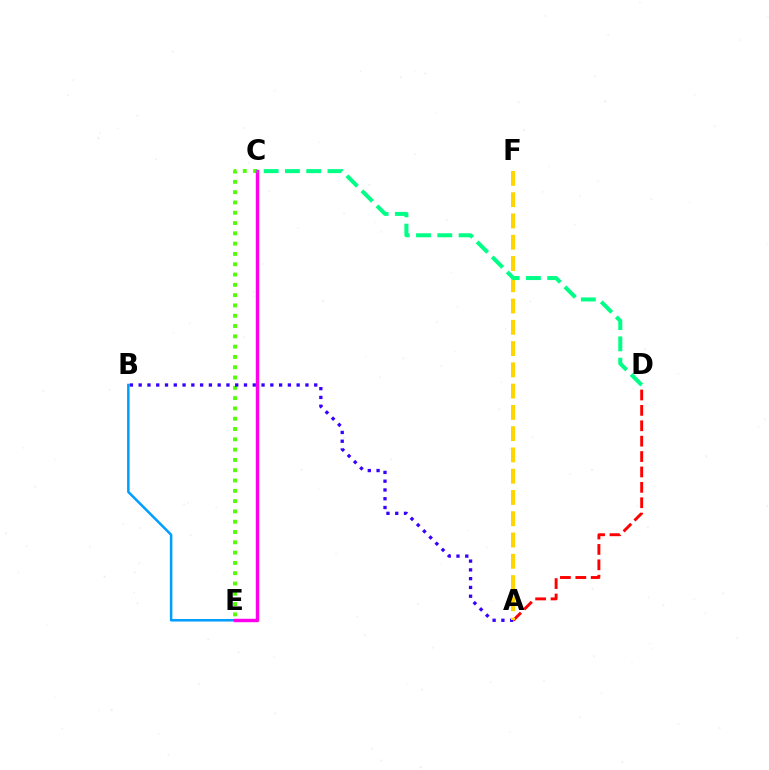{('C', 'E'): [{'color': '#4fff00', 'line_style': 'dotted', 'thickness': 2.8}, {'color': '#ff00ed', 'line_style': 'solid', 'thickness': 2.48}], ('B', 'E'): [{'color': '#009eff', 'line_style': 'solid', 'thickness': 1.8}], ('A', 'D'): [{'color': '#ff0000', 'line_style': 'dashed', 'thickness': 2.09}], ('A', 'B'): [{'color': '#3700ff', 'line_style': 'dotted', 'thickness': 2.38}], ('A', 'F'): [{'color': '#ffd500', 'line_style': 'dashed', 'thickness': 2.89}], ('C', 'D'): [{'color': '#00ff86', 'line_style': 'dashed', 'thickness': 2.89}]}